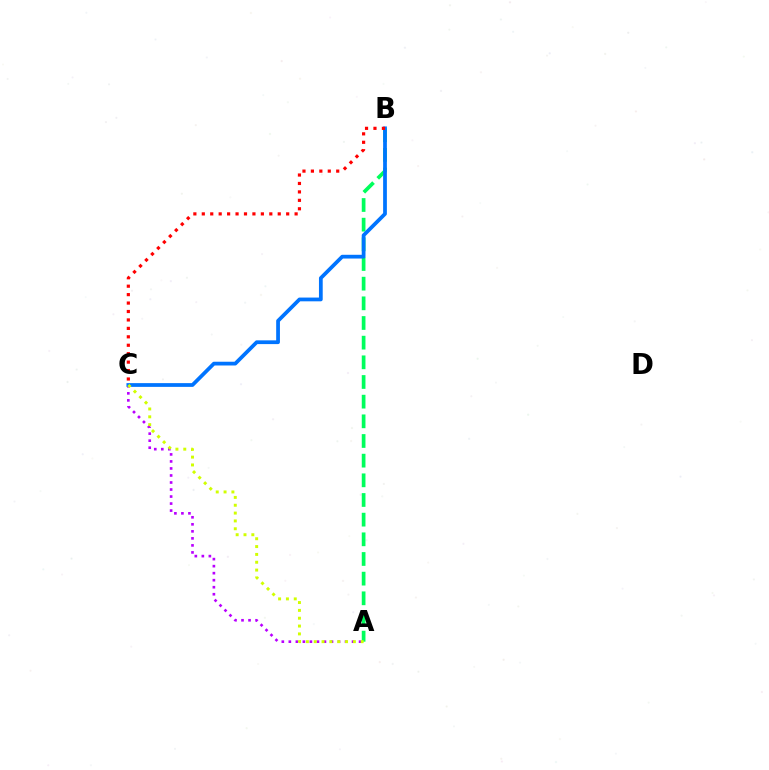{('A', 'B'): [{'color': '#00ff5c', 'line_style': 'dashed', 'thickness': 2.67}], ('A', 'C'): [{'color': '#b900ff', 'line_style': 'dotted', 'thickness': 1.91}, {'color': '#d1ff00', 'line_style': 'dotted', 'thickness': 2.13}], ('B', 'C'): [{'color': '#0074ff', 'line_style': 'solid', 'thickness': 2.7}, {'color': '#ff0000', 'line_style': 'dotted', 'thickness': 2.29}]}